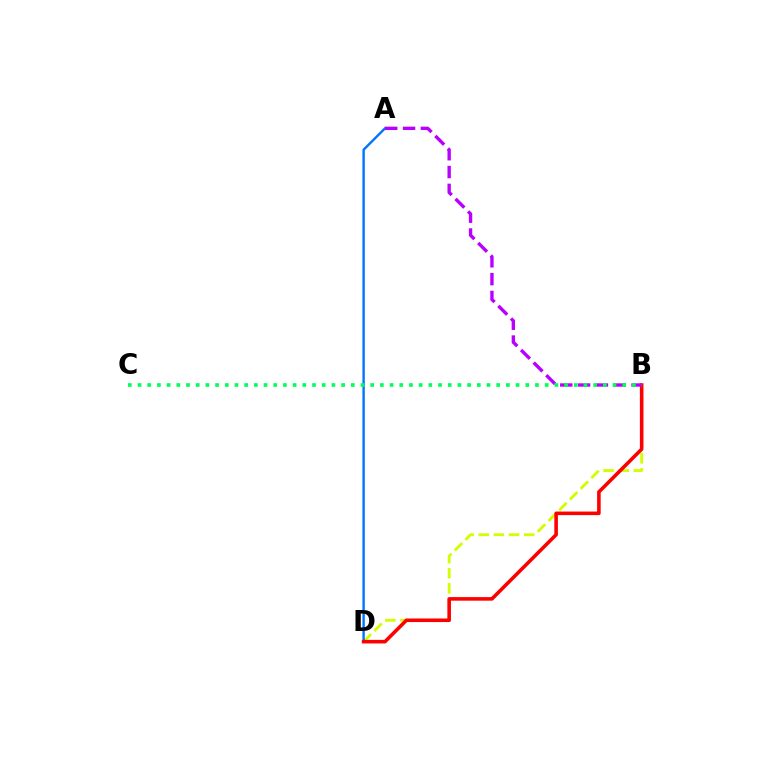{('B', 'D'): [{'color': '#d1ff00', 'line_style': 'dashed', 'thickness': 2.06}, {'color': '#ff0000', 'line_style': 'solid', 'thickness': 2.57}], ('A', 'D'): [{'color': '#0074ff', 'line_style': 'solid', 'thickness': 1.72}], ('A', 'B'): [{'color': '#b900ff', 'line_style': 'dashed', 'thickness': 2.42}], ('B', 'C'): [{'color': '#00ff5c', 'line_style': 'dotted', 'thickness': 2.63}]}